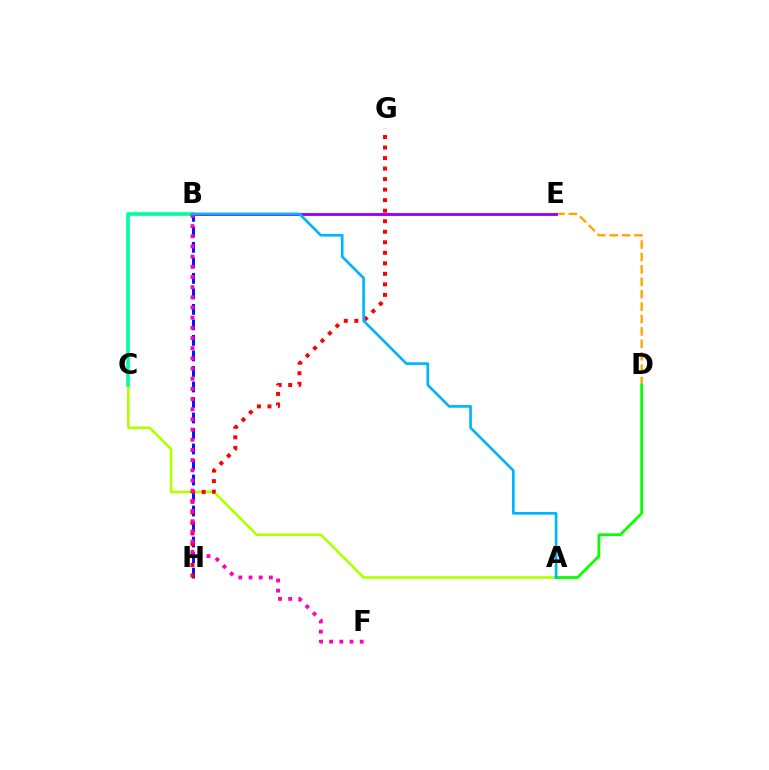{('A', 'C'): [{'color': '#b3ff00', 'line_style': 'solid', 'thickness': 1.89}], ('D', 'E'): [{'color': '#ffa500', 'line_style': 'dashed', 'thickness': 1.69}], ('B', 'H'): [{'color': '#0010ff', 'line_style': 'dashed', 'thickness': 2.11}], ('B', 'C'): [{'color': '#00ff9d', 'line_style': 'solid', 'thickness': 2.63}], ('G', 'H'): [{'color': '#ff0000', 'line_style': 'dotted', 'thickness': 2.86}], ('B', 'E'): [{'color': '#9b00ff', 'line_style': 'solid', 'thickness': 2.08}], ('B', 'F'): [{'color': '#ff00bd', 'line_style': 'dotted', 'thickness': 2.76}], ('A', 'D'): [{'color': '#08ff00', 'line_style': 'solid', 'thickness': 2.01}], ('A', 'B'): [{'color': '#00b5ff', 'line_style': 'solid', 'thickness': 1.92}]}